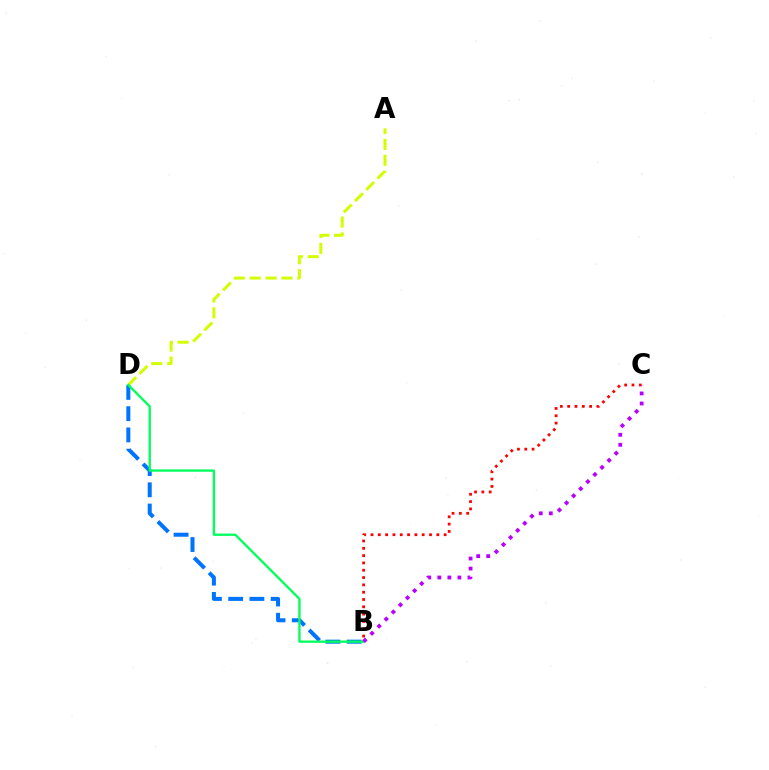{('A', 'D'): [{'color': '#d1ff00', 'line_style': 'dashed', 'thickness': 2.16}], ('B', 'D'): [{'color': '#0074ff', 'line_style': 'dashed', 'thickness': 2.89}, {'color': '#00ff5c', 'line_style': 'solid', 'thickness': 1.67}], ('B', 'C'): [{'color': '#ff0000', 'line_style': 'dotted', 'thickness': 1.99}, {'color': '#b900ff', 'line_style': 'dotted', 'thickness': 2.73}]}